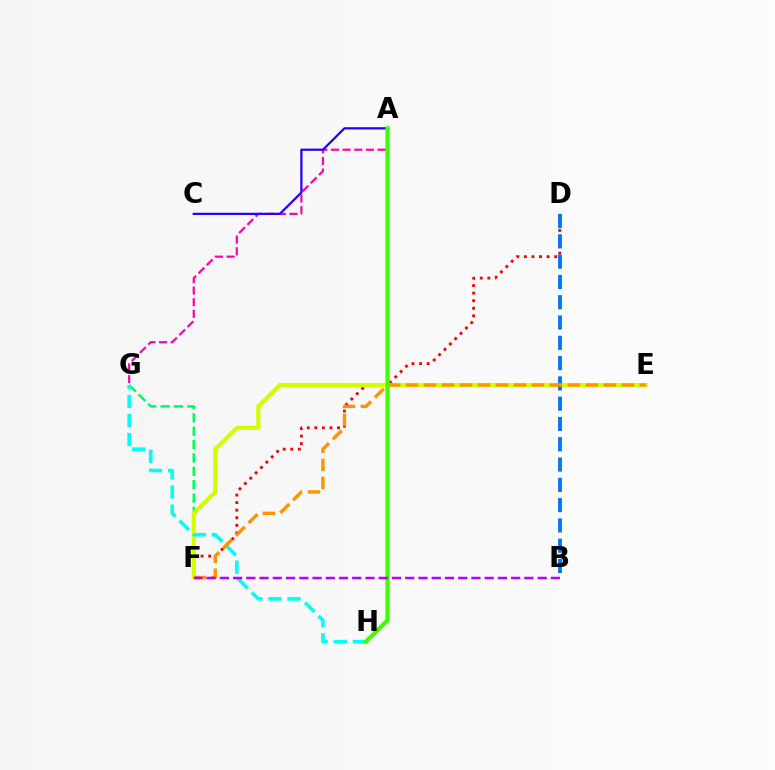{('F', 'G'): [{'color': '#00ff5c', 'line_style': 'dashed', 'thickness': 1.82}], ('D', 'F'): [{'color': '#ff0000', 'line_style': 'dotted', 'thickness': 2.06}], ('E', 'F'): [{'color': '#d1ff00', 'line_style': 'solid', 'thickness': 2.98}, {'color': '#ff9400', 'line_style': 'dashed', 'thickness': 2.44}], ('G', 'H'): [{'color': '#00fff6', 'line_style': 'dashed', 'thickness': 2.59}], ('B', 'D'): [{'color': '#0074ff', 'line_style': 'dashed', 'thickness': 2.76}], ('A', 'G'): [{'color': '#ff00ac', 'line_style': 'dashed', 'thickness': 1.58}], ('A', 'C'): [{'color': '#2500ff', 'line_style': 'solid', 'thickness': 1.61}], ('A', 'H'): [{'color': '#3dff00', 'line_style': 'solid', 'thickness': 2.99}], ('B', 'F'): [{'color': '#b900ff', 'line_style': 'dashed', 'thickness': 1.8}]}